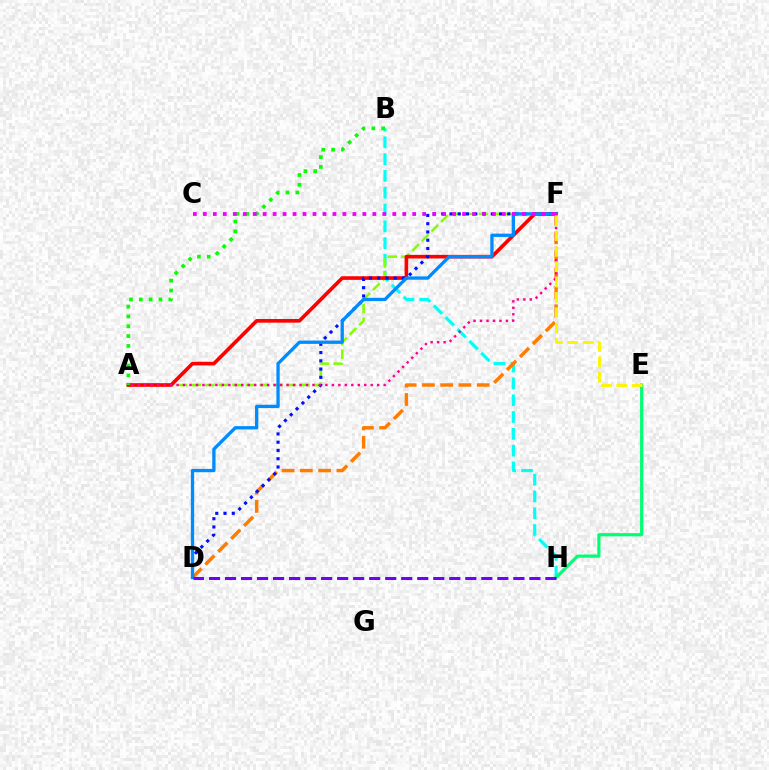{('B', 'H'): [{'color': '#00fff6', 'line_style': 'dashed', 'thickness': 2.28}], ('A', 'F'): [{'color': '#84ff00', 'line_style': 'dashed', 'thickness': 1.85}, {'color': '#ff0000', 'line_style': 'solid', 'thickness': 2.62}, {'color': '#ff0094', 'line_style': 'dotted', 'thickness': 1.76}], ('D', 'F'): [{'color': '#ff7c00', 'line_style': 'dashed', 'thickness': 2.48}, {'color': '#0010ff', 'line_style': 'dotted', 'thickness': 2.24}, {'color': '#008cff', 'line_style': 'solid', 'thickness': 2.38}], ('A', 'B'): [{'color': '#08ff00', 'line_style': 'dotted', 'thickness': 2.67}], ('E', 'H'): [{'color': '#00ff74', 'line_style': 'solid', 'thickness': 2.3}], ('D', 'H'): [{'color': '#7200ff', 'line_style': 'dashed', 'thickness': 2.18}], ('C', 'F'): [{'color': '#ee00ff', 'line_style': 'dotted', 'thickness': 2.71}], ('E', 'F'): [{'color': '#fcf500', 'line_style': 'dashed', 'thickness': 2.08}]}